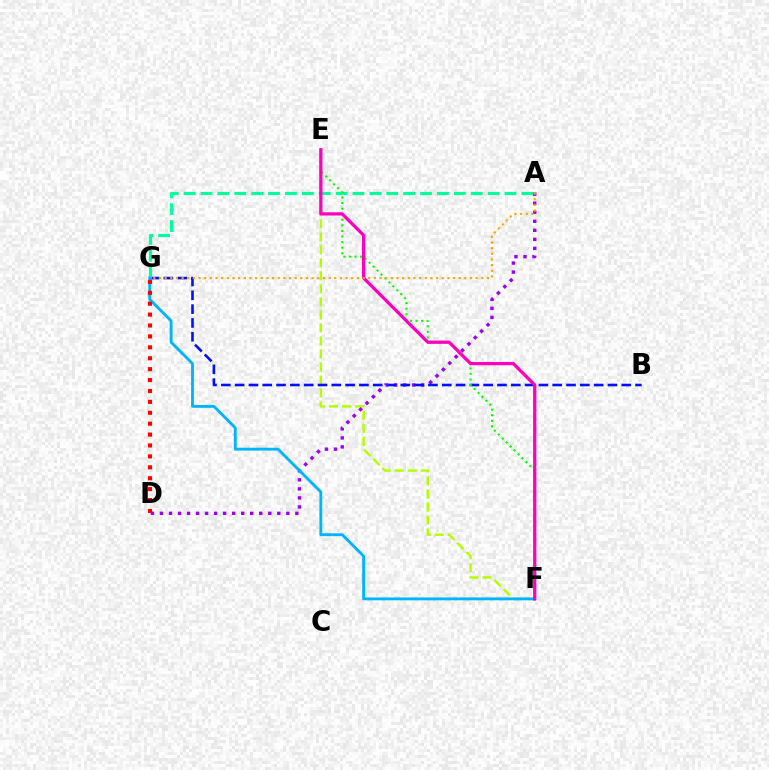{('E', 'F'): [{'color': '#b3ff00', 'line_style': 'dashed', 'thickness': 1.77}, {'color': '#08ff00', 'line_style': 'dotted', 'thickness': 1.51}, {'color': '#ff00bd', 'line_style': 'solid', 'thickness': 2.35}], ('A', 'D'): [{'color': '#9b00ff', 'line_style': 'dotted', 'thickness': 2.45}], ('B', 'G'): [{'color': '#0010ff', 'line_style': 'dashed', 'thickness': 1.88}], ('A', 'G'): [{'color': '#00ff9d', 'line_style': 'dashed', 'thickness': 2.29}, {'color': '#ffa500', 'line_style': 'dotted', 'thickness': 1.54}], ('F', 'G'): [{'color': '#00b5ff', 'line_style': 'solid', 'thickness': 2.06}], ('D', 'G'): [{'color': '#ff0000', 'line_style': 'dotted', 'thickness': 2.96}]}